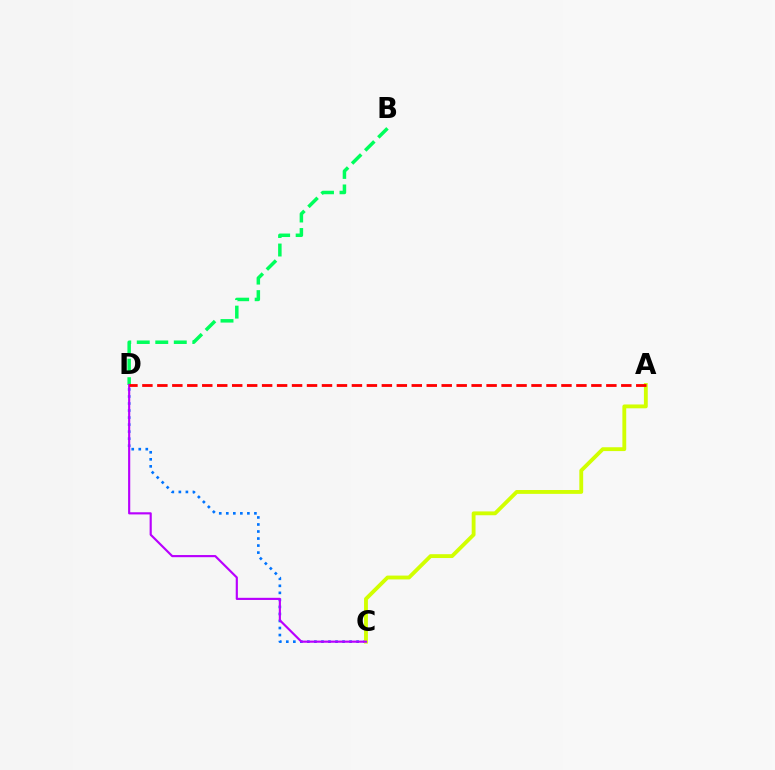{('B', 'D'): [{'color': '#00ff5c', 'line_style': 'dashed', 'thickness': 2.52}], ('C', 'D'): [{'color': '#0074ff', 'line_style': 'dotted', 'thickness': 1.91}, {'color': '#b900ff', 'line_style': 'solid', 'thickness': 1.55}], ('A', 'C'): [{'color': '#d1ff00', 'line_style': 'solid', 'thickness': 2.77}], ('A', 'D'): [{'color': '#ff0000', 'line_style': 'dashed', 'thickness': 2.03}]}